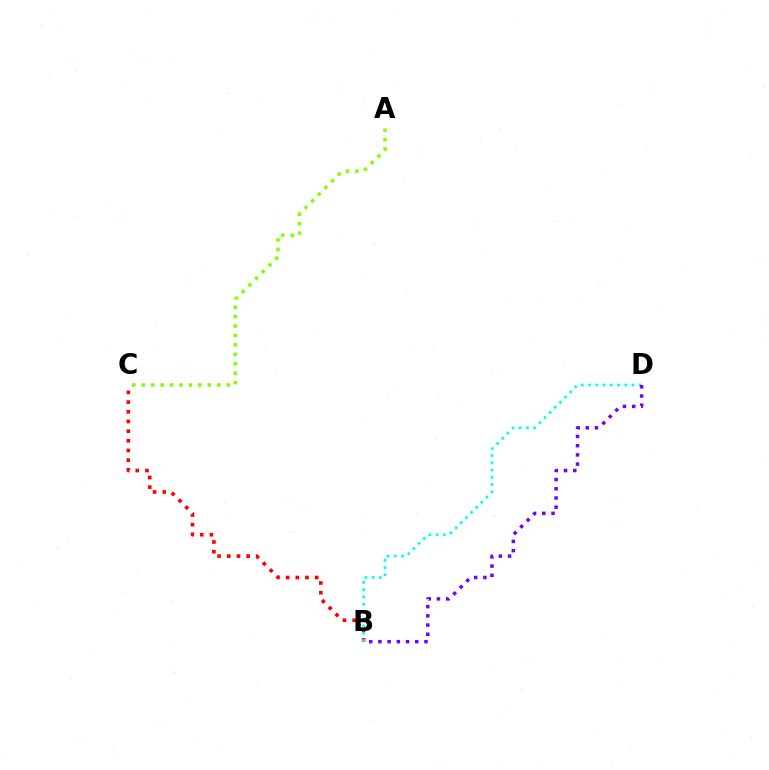{('A', 'C'): [{'color': '#84ff00', 'line_style': 'dotted', 'thickness': 2.56}], ('B', 'C'): [{'color': '#ff0000', 'line_style': 'dotted', 'thickness': 2.63}], ('B', 'D'): [{'color': '#00fff6', 'line_style': 'dotted', 'thickness': 1.97}, {'color': '#7200ff', 'line_style': 'dotted', 'thickness': 2.5}]}